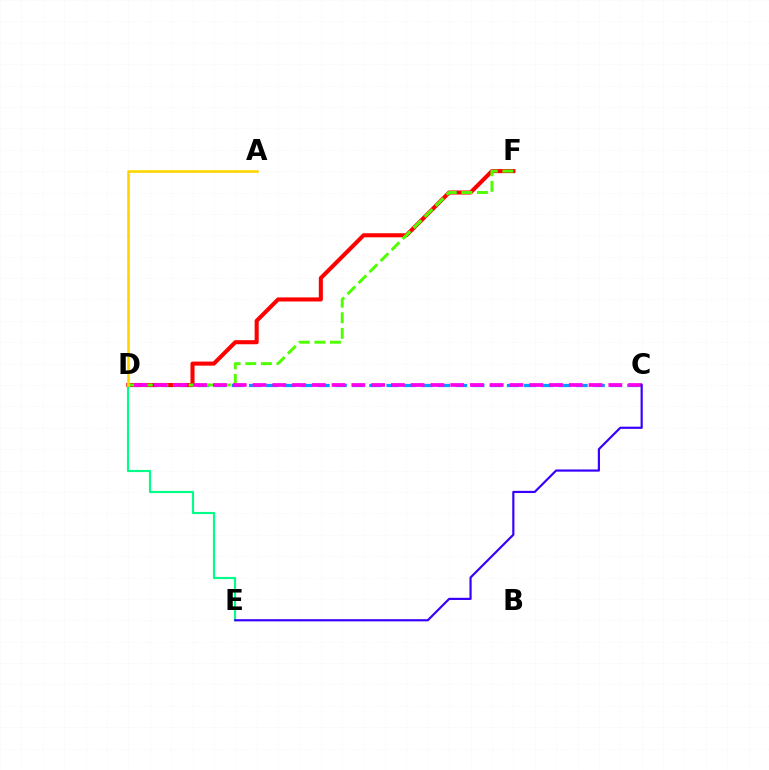{('C', 'D'): [{'color': '#009eff', 'line_style': 'dashed', 'thickness': 2.34}, {'color': '#ff00ed', 'line_style': 'dashed', 'thickness': 2.69}], ('D', 'F'): [{'color': '#ff0000', 'line_style': 'solid', 'thickness': 2.93}, {'color': '#4fff00', 'line_style': 'dashed', 'thickness': 2.12}], ('D', 'E'): [{'color': '#00ff86', 'line_style': 'solid', 'thickness': 1.56}], ('C', 'E'): [{'color': '#3700ff', 'line_style': 'solid', 'thickness': 1.57}], ('A', 'D'): [{'color': '#ffd500', 'line_style': 'solid', 'thickness': 1.88}]}